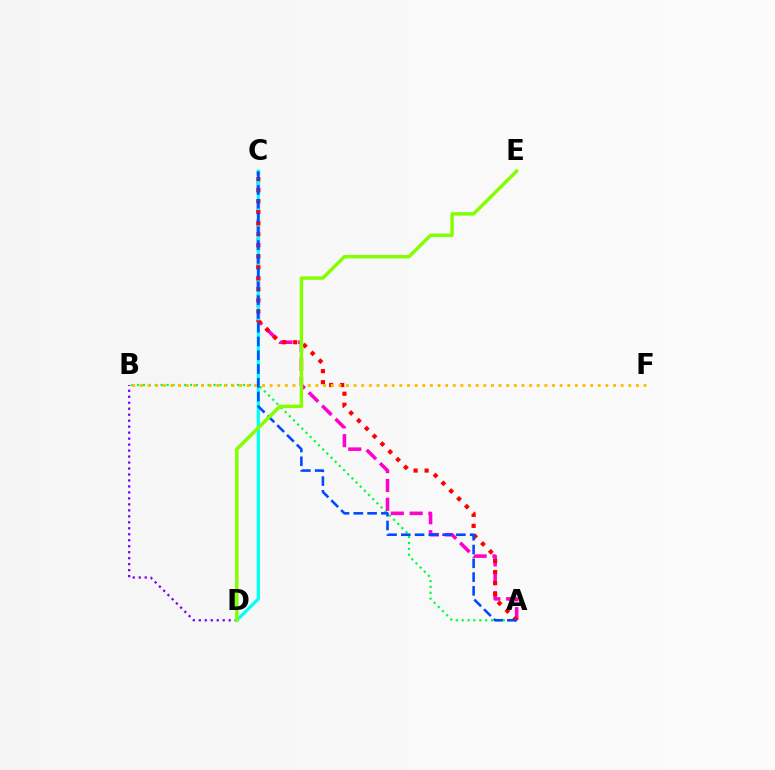{('A', 'B'): [{'color': '#00ff39', 'line_style': 'dotted', 'thickness': 1.6}], ('A', 'C'): [{'color': '#ff00cf', 'line_style': 'dashed', 'thickness': 2.56}, {'color': '#ff0000', 'line_style': 'dotted', 'thickness': 3.0}, {'color': '#004bff', 'line_style': 'dashed', 'thickness': 1.87}], ('C', 'D'): [{'color': '#00fff6', 'line_style': 'solid', 'thickness': 2.33}], ('B', 'F'): [{'color': '#ffbd00', 'line_style': 'dotted', 'thickness': 2.07}], ('B', 'D'): [{'color': '#7200ff', 'line_style': 'dotted', 'thickness': 1.62}], ('D', 'E'): [{'color': '#84ff00', 'line_style': 'solid', 'thickness': 2.49}]}